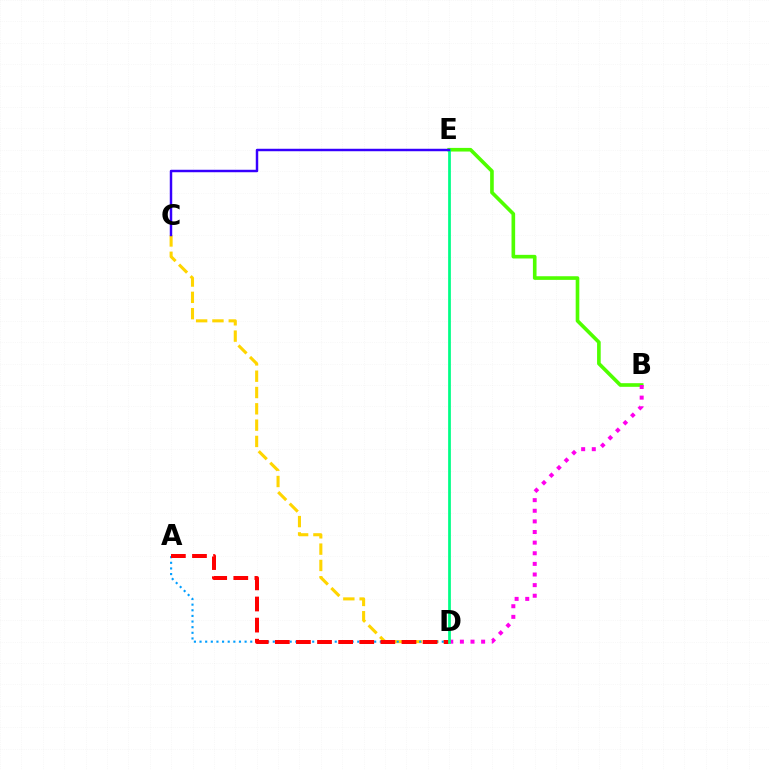{('C', 'D'): [{'color': '#ffd500', 'line_style': 'dashed', 'thickness': 2.22}], ('A', 'D'): [{'color': '#009eff', 'line_style': 'dotted', 'thickness': 1.53}, {'color': '#ff0000', 'line_style': 'dashed', 'thickness': 2.87}], ('B', 'E'): [{'color': '#4fff00', 'line_style': 'solid', 'thickness': 2.62}], ('B', 'D'): [{'color': '#ff00ed', 'line_style': 'dotted', 'thickness': 2.89}], ('D', 'E'): [{'color': '#00ff86', 'line_style': 'solid', 'thickness': 1.97}], ('C', 'E'): [{'color': '#3700ff', 'line_style': 'solid', 'thickness': 1.77}]}